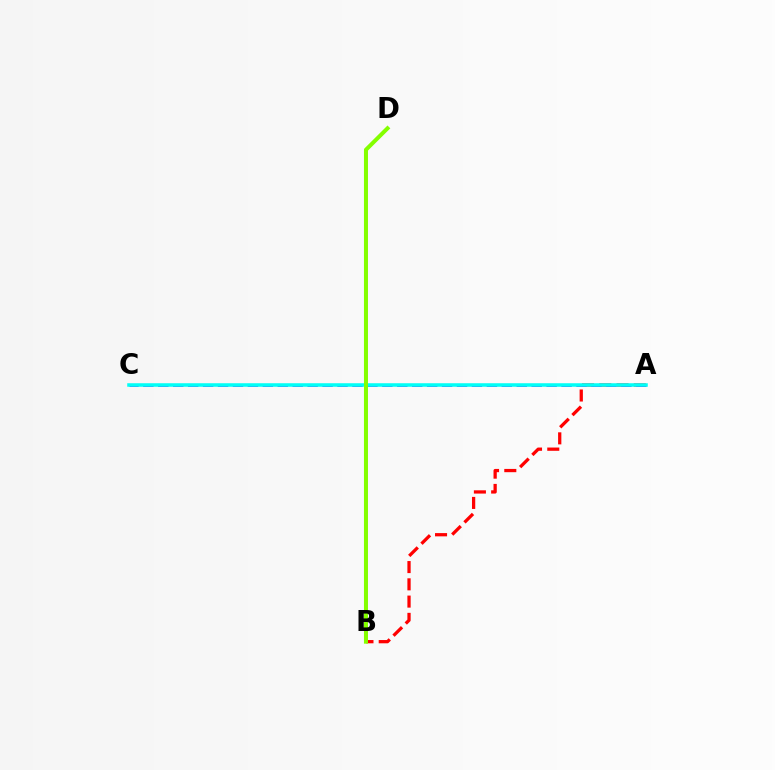{('A', 'B'): [{'color': '#ff0000', 'line_style': 'dashed', 'thickness': 2.35}], ('A', 'C'): [{'color': '#7200ff', 'line_style': 'dashed', 'thickness': 2.03}, {'color': '#00fff6', 'line_style': 'solid', 'thickness': 2.54}], ('B', 'D'): [{'color': '#84ff00', 'line_style': 'solid', 'thickness': 2.89}]}